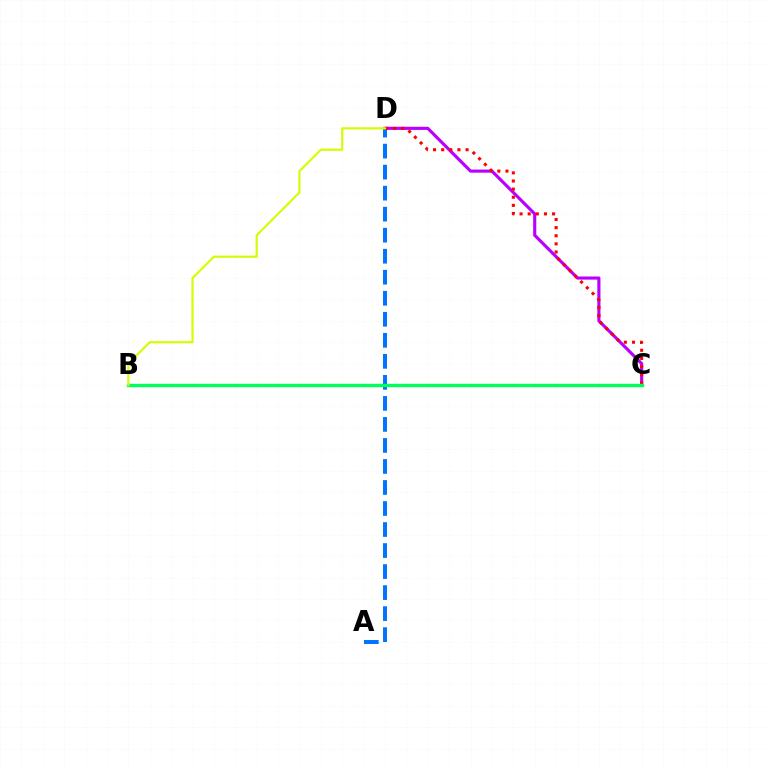{('C', 'D'): [{'color': '#b900ff', 'line_style': 'solid', 'thickness': 2.25}, {'color': '#ff0000', 'line_style': 'dotted', 'thickness': 2.21}], ('A', 'D'): [{'color': '#0074ff', 'line_style': 'dashed', 'thickness': 2.86}], ('B', 'C'): [{'color': '#00ff5c', 'line_style': 'solid', 'thickness': 2.44}], ('B', 'D'): [{'color': '#d1ff00', 'line_style': 'solid', 'thickness': 1.55}]}